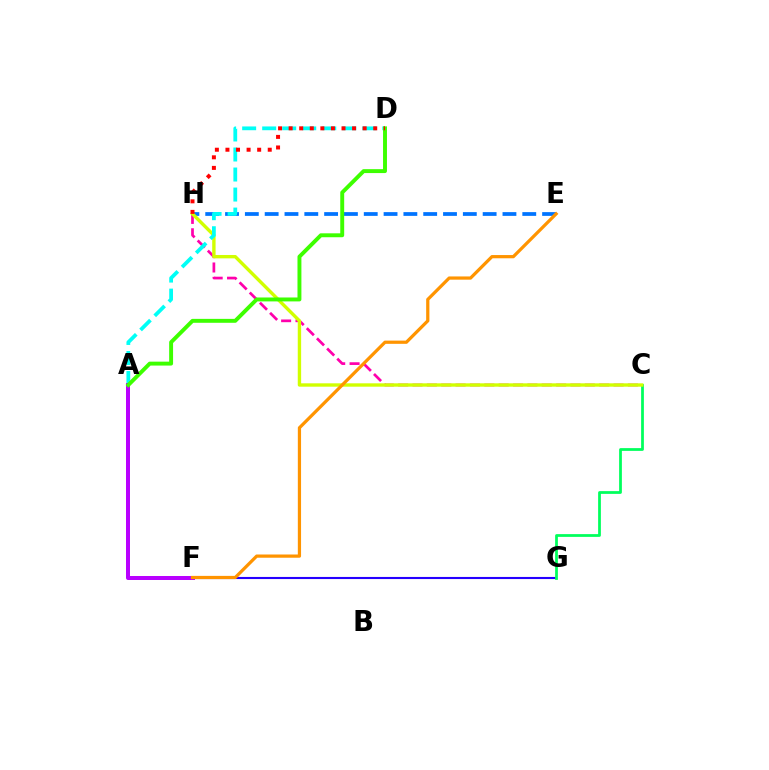{('E', 'H'): [{'color': '#0074ff', 'line_style': 'dashed', 'thickness': 2.69}], ('F', 'G'): [{'color': '#2500ff', 'line_style': 'solid', 'thickness': 1.52}], ('C', 'G'): [{'color': '#00ff5c', 'line_style': 'solid', 'thickness': 1.99}], ('C', 'H'): [{'color': '#ff00ac', 'line_style': 'dashed', 'thickness': 1.95}, {'color': '#d1ff00', 'line_style': 'solid', 'thickness': 2.43}], ('A', 'D'): [{'color': '#00fff6', 'line_style': 'dashed', 'thickness': 2.72}, {'color': '#3dff00', 'line_style': 'solid', 'thickness': 2.82}], ('A', 'F'): [{'color': '#b900ff', 'line_style': 'solid', 'thickness': 2.88}], ('E', 'F'): [{'color': '#ff9400', 'line_style': 'solid', 'thickness': 2.33}], ('D', 'H'): [{'color': '#ff0000', 'line_style': 'dotted', 'thickness': 2.87}]}